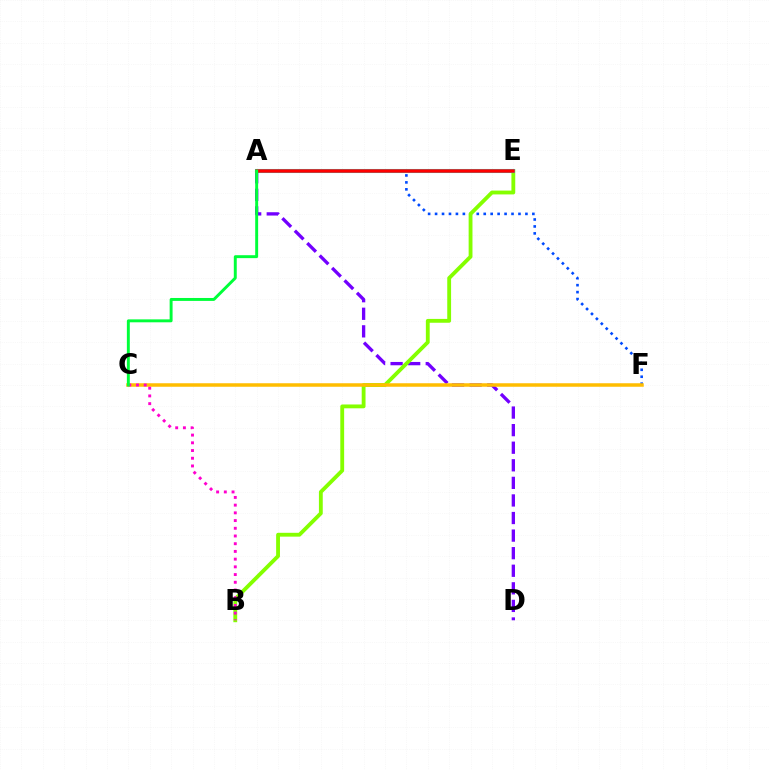{('A', 'D'): [{'color': '#7200ff', 'line_style': 'dashed', 'thickness': 2.39}], ('A', 'F'): [{'color': '#004bff', 'line_style': 'dotted', 'thickness': 1.89}], ('B', 'E'): [{'color': '#84ff00', 'line_style': 'solid', 'thickness': 2.76}], ('A', 'E'): [{'color': '#00fff6', 'line_style': 'solid', 'thickness': 2.94}, {'color': '#ff0000', 'line_style': 'solid', 'thickness': 2.52}], ('C', 'F'): [{'color': '#ffbd00', 'line_style': 'solid', 'thickness': 2.53}], ('B', 'C'): [{'color': '#ff00cf', 'line_style': 'dotted', 'thickness': 2.1}], ('A', 'C'): [{'color': '#00ff39', 'line_style': 'solid', 'thickness': 2.11}]}